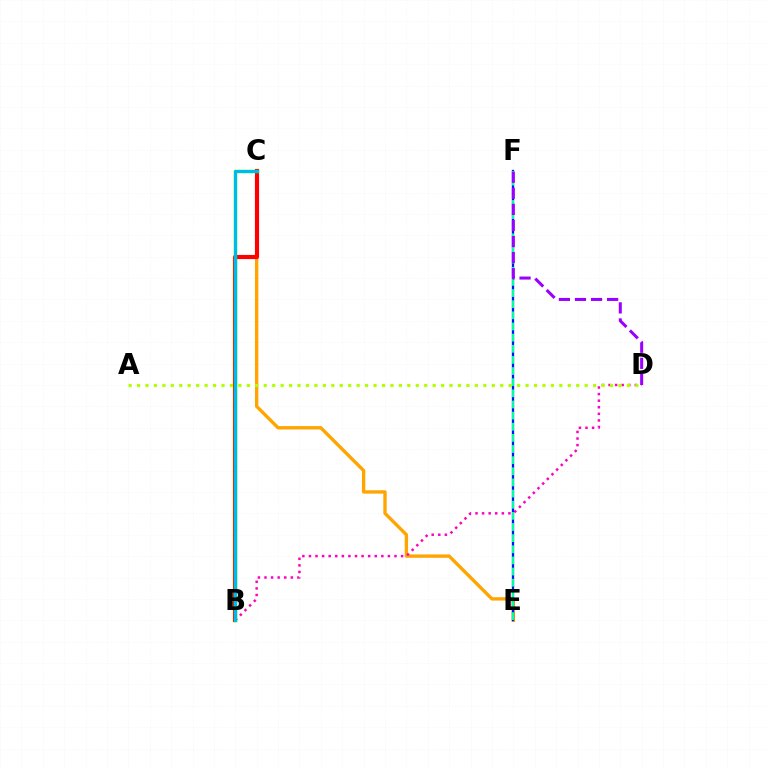{('C', 'E'): [{'color': '#ffa500', 'line_style': 'solid', 'thickness': 2.42}], ('B', 'C'): [{'color': '#ff0000', 'line_style': 'solid', 'thickness': 2.98}, {'color': '#08ff00', 'line_style': 'solid', 'thickness': 2.5}, {'color': '#00b5ff', 'line_style': 'solid', 'thickness': 2.05}], ('B', 'D'): [{'color': '#ff00bd', 'line_style': 'dotted', 'thickness': 1.79}], ('E', 'F'): [{'color': '#0010ff', 'line_style': 'solid', 'thickness': 1.65}, {'color': '#00ff9d', 'line_style': 'dashed', 'thickness': 1.51}], ('A', 'D'): [{'color': '#b3ff00', 'line_style': 'dotted', 'thickness': 2.29}], ('D', 'F'): [{'color': '#9b00ff', 'line_style': 'dashed', 'thickness': 2.18}]}